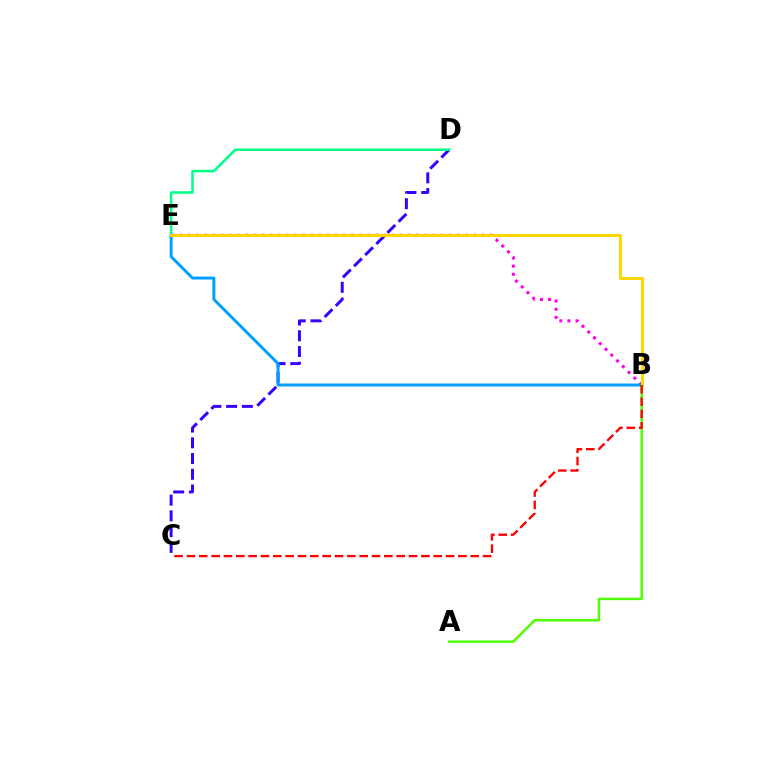{('C', 'D'): [{'color': '#3700ff', 'line_style': 'dashed', 'thickness': 2.14}], ('B', 'E'): [{'color': '#ff00ed', 'line_style': 'dotted', 'thickness': 2.21}, {'color': '#009eff', 'line_style': 'solid', 'thickness': 2.11}, {'color': '#ffd500', 'line_style': 'solid', 'thickness': 2.14}], ('A', 'B'): [{'color': '#4fff00', 'line_style': 'solid', 'thickness': 1.79}], ('D', 'E'): [{'color': '#00ff86', 'line_style': 'solid', 'thickness': 1.83}], ('B', 'C'): [{'color': '#ff0000', 'line_style': 'dashed', 'thickness': 1.68}]}